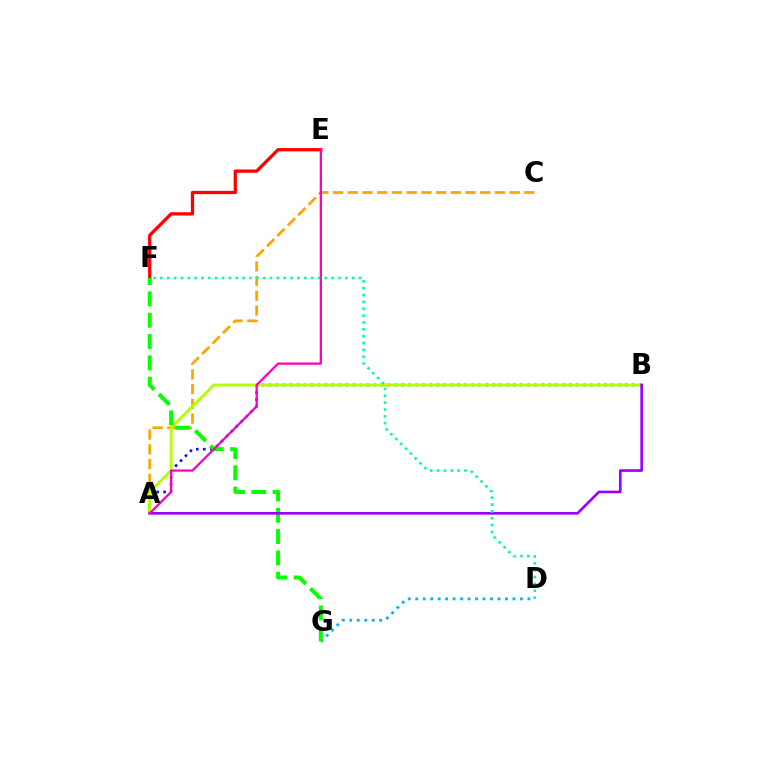{('A', 'C'): [{'color': '#ffa500', 'line_style': 'dashed', 'thickness': 2.0}], ('A', 'B'): [{'color': '#0010ff', 'line_style': 'dotted', 'thickness': 1.9}, {'color': '#b3ff00', 'line_style': 'solid', 'thickness': 2.09}, {'color': '#9b00ff', 'line_style': 'solid', 'thickness': 1.91}], ('D', 'G'): [{'color': '#00b5ff', 'line_style': 'dotted', 'thickness': 2.03}], ('E', 'F'): [{'color': '#ff0000', 'line_style': 'solid', 'thickness': 2.36}], ('F', 'G'): [{'color': '#08ff00', 'line_style': 'dashed', 'thickness': 2.9}], ('A', 'E'): [{'color': '#ff00bd', 'line_style': 'solid', 'thickness': 1.62}], ('D', 'F'): [{'color': '#00ff9d', 'line_style': 'dotted', 'thickness': 1.86}]}